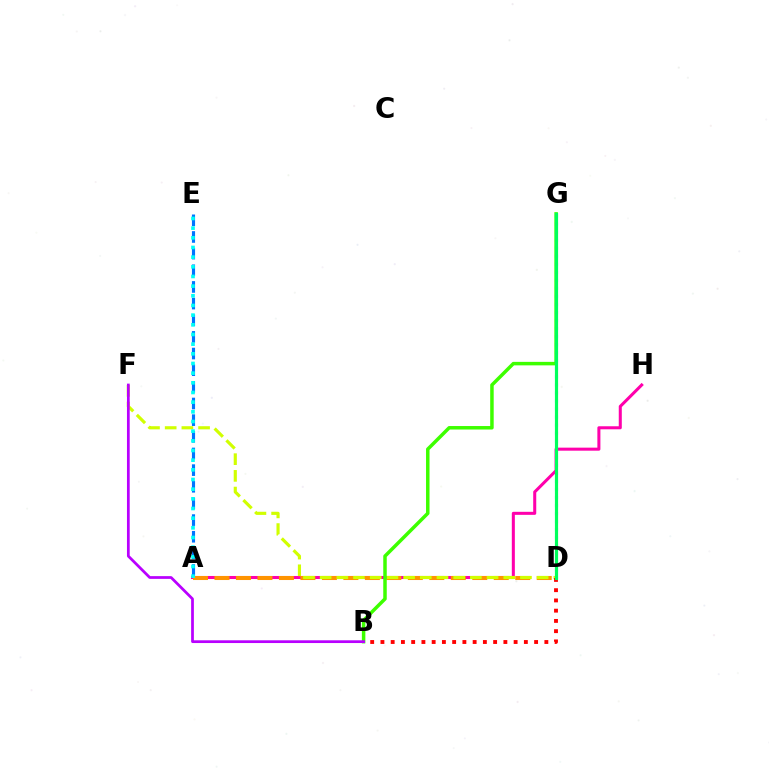{('A', 'H'): [{'color': '#ff00ac', 'line_style': 'solid', 'thickness': 2.19}], ('A', 'E'): [{'color': '#0074ff', 'line_style': 'dashed', 'thickness': 2.26}, {'color': '#00fff6', 'line_style': 'dotted', 'thickness': 2.63}], ('A', 'D'): [{'color': '#ff9400', 'line_style': 'dashed', 'thickness': 2.92}], ('D', 'F'): [{'color': '#d1ff00', 'line_style': 'dashed', 'thickness': 2.27}], ('B', 'G'): [{'color': '#3dff00', 'line_style': 'solid', 'thickness': 2.51}], ('B', 'D'): [{'color': '#ff0000', 'line_style': 'dotted', 'thickness': 2.78}], ('B', 'F'): [{'color': '#b900ff', 'line_style': 'solid', 'thickness': 1.98}], ('D', 'G'): [{'color': '#2500ff', 'line_style': 'dotted', 'thickness': 2.19}, {'color': '#00ff5c', 'line_style': 'solid', 'thickness': 2.28}]}